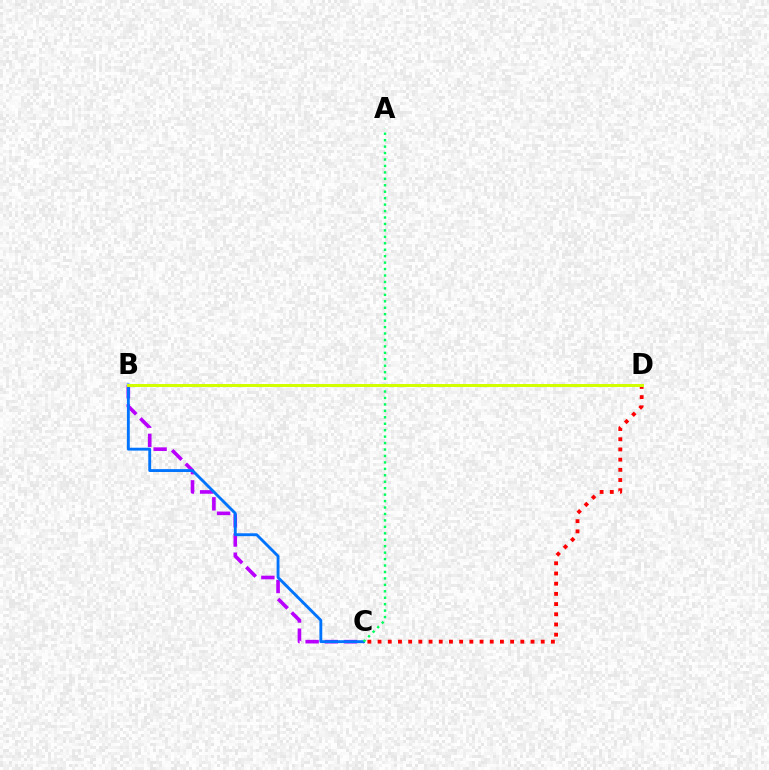{('B', 'C'): [{'color': '#b900ff', 'line_style': 'dashed', 'thickness': 2.61}, {'color': '#0074ff', 'line_style': 'solid', 'thickness': 2.07}], ('C', 'D'): [{'color': '#ff0000', 'line_style': 'dotted', 'thickness': 2.77}], ('A', 'C'): [{'color': '#00ff5c', 'line_style': 'dotted', 'thickness': 1.75}], ('B', 'D'): [{'color': '#d1ff00', 'line_style': 'solid', 'thickness': 2.17}]}